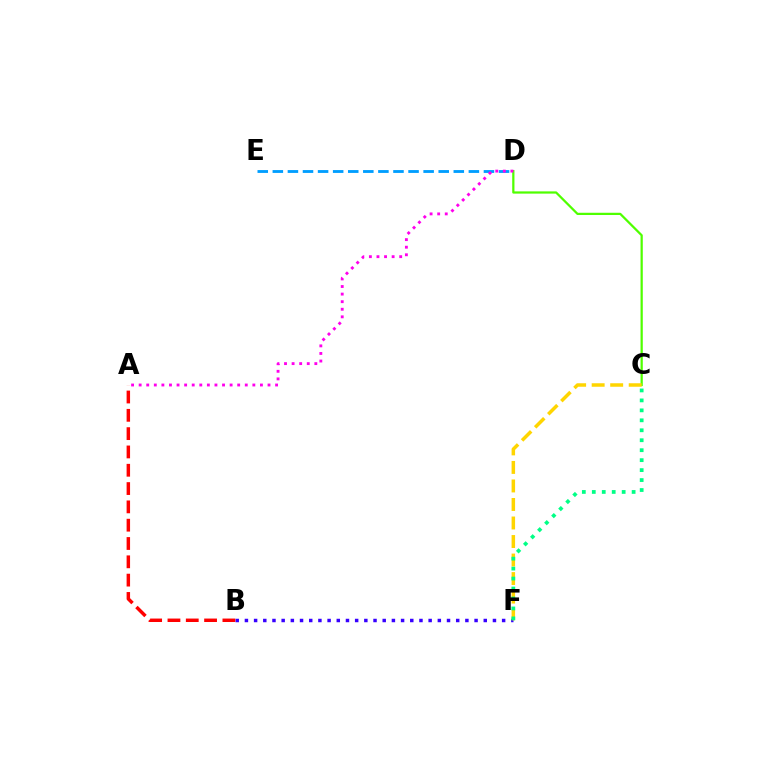{('B', 'F'): [{'color': '#3700ff', 'line_style': 'dotted', 'thickness': 2.5}], ('C', 'D'): [{'color': '#4fff00', 'line_style': 'solid', 'thickness': 1.62}], ('D', 'E'): [{'color': '#009eff', 'line_style': 'dashed', 'thickness': 2.05}], ('A', 'B'): [{'color': '#ff0000', 'line_style': 'dashed', 'thickness': 2.49}], ('C', 'F'): [{'color': '#ffd500', 'line_style': 'dashed', 'thickness': 2.52}, {'color': '#00ff86', 'line_style': 'dotted', 'thickness': 2.71}], ('A', 'D'): [{'color': '#ff00ed', 'line_style': 'dotted', 'thickness': 2.06}]}